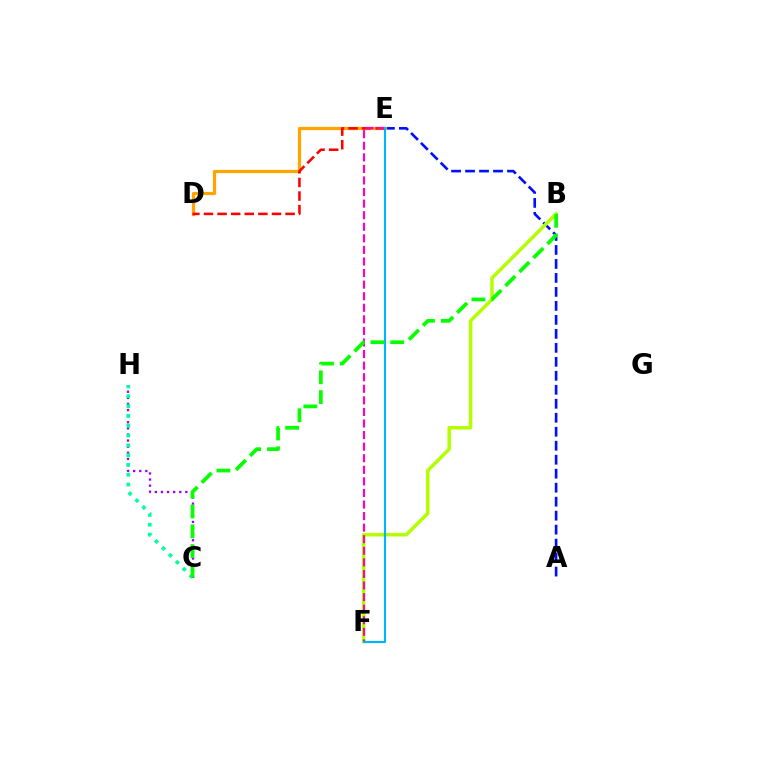{('A', 'E'): [{'color': '#0010ff', 'line_style': 'dashed', 'thickness': 1.9}], ('B', 'F'): [{'color': '#b3ff00', 'line_style': 'solid', 'thickness': 2.52}], ('D', 'E'): [{'color': '#ffa500', 'line_style': 'solid', 'thickness': 2.32}, {'color': '#ff0000', 'line_style': 'dashed', 'thickness': 1.85}], ('C', 'H'): [{'color': '#9b00ff', 'line_style': 'dotted', 'thickness': 1.66}, {'color': '#00ff9d', 'line_style': 'dotted', 'thickness': 2.66}], ('E', 'F'): [{'color': '#ff00bd', 'line_style': 'dashed', 'thickness': 1.57}, {'color': '#00b5ff', 'line_style': 'solid', 'thickness': 1.55}], ('B', 'C'): [{'color': '#08ff00', 'line_style': 'dashed', 'thickness': 2.69}]}